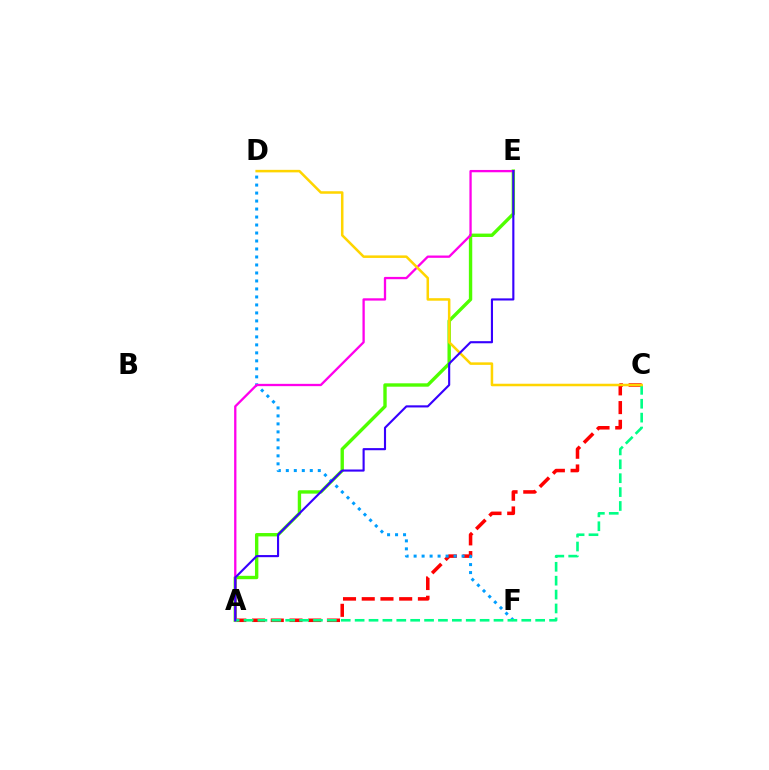{('A', 'C'): [{'color': '#ff0000', 'line_style': 'dashed', 'thickness': 2.54}, {'color': '#00ff86', 'line_style': 'dashed', 'thickness': 1.89}], ('A', 'E'): [{'color': '#4fff00', 'line_style': 'solid', 'thickness': 2.44}, {'color': '#ff00ed', 'line_style': 'solid', 'thickness': 1.66}, {'color': '#3700ff', 'line_style': 'solid', 'thickness': 1.53}], ('D', 'F'): [{'color': '#009eff', 'line_style': 'dotted', 'thickness': 2.17}], ('C', 'D'): [{'color': '#ffd500', 'line_style': 'solid', 'thickness': 1.82}]}